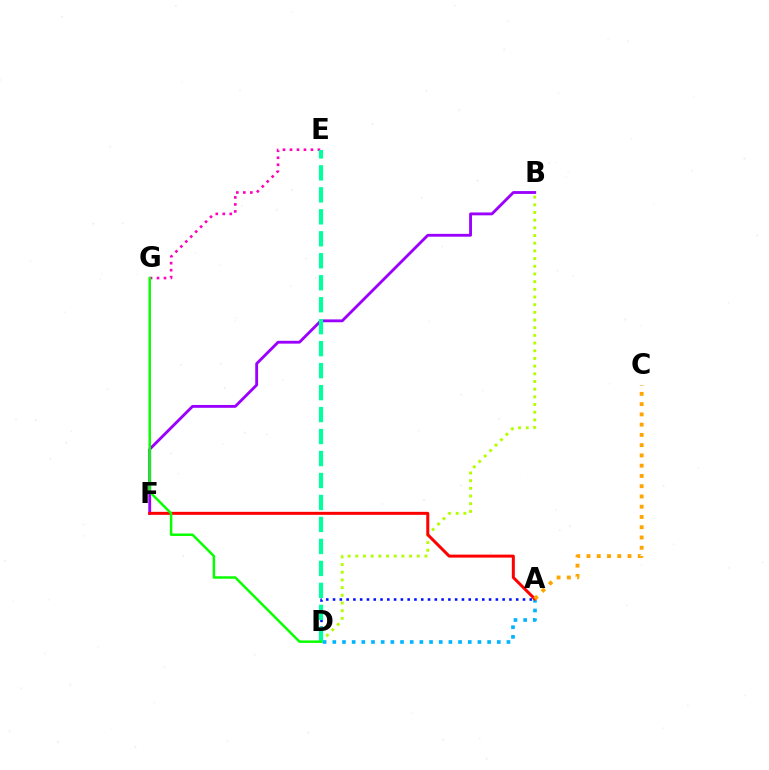{('A', 'D'): [{'color': '#0010ff', 'line_style': 'dotted', 'thickness': 1.84}, {'color': '#00b5ff', 'line_style': 'dotted', 'thickness': 2.63}], ('E', 'G'): [{'color': '#ff00bd', 'line_style': 'dotted', 'thickness': 1.9}], ('B', 'D'): [{'color': '#b3ff00', 'line_style': 'dotted', 'thickness': 2.09}], ('B', 'F'): [{'color': '#9b00ff', 'line_style': 'solid', 'thickness': 2.05}], ('A', 'F'): [{'color': '#ff0000', 'line_style': 'solid', 'thickness': 2.16}], ('D', 'E'): [{'color': '#00ff9d', 'line_style': 'dashed', 'thickness': 2.99}], ('D', 'G'): [{'color': '#08ff00', 'line_style': 'solid', 'thickness': 1.78}], ('A', 'C'): [{'color': '#ffa500', 'line_style': 'dotted', 'thickness': 2.79}]}